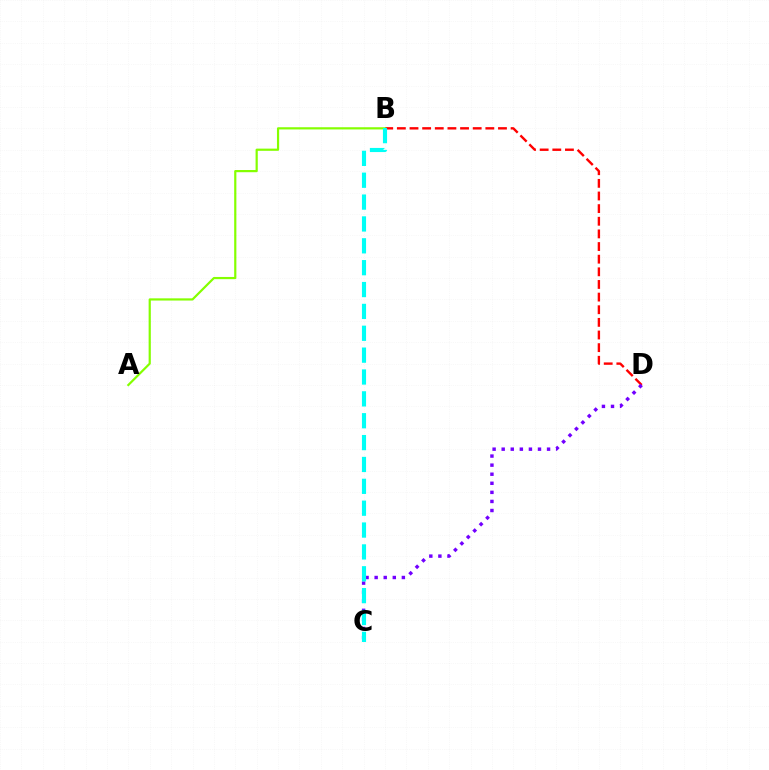{('B', 'D'): [{'color': '#ff0000', 'line_style': 'dashed', 'thickness': 1.72}], ('C', 'D'): [{'color': '#7200ff', 'line_style': 'dotted', 'thickness': 2.47}], ('A', 'B'): [{'color': '#84ff00', 'line_style': 'solid', 'thickness': 1.58}], ('B', 'C'): [{'color': '#00fff6', 'line_style': 'dashed', 'thickness': 2.97}]}